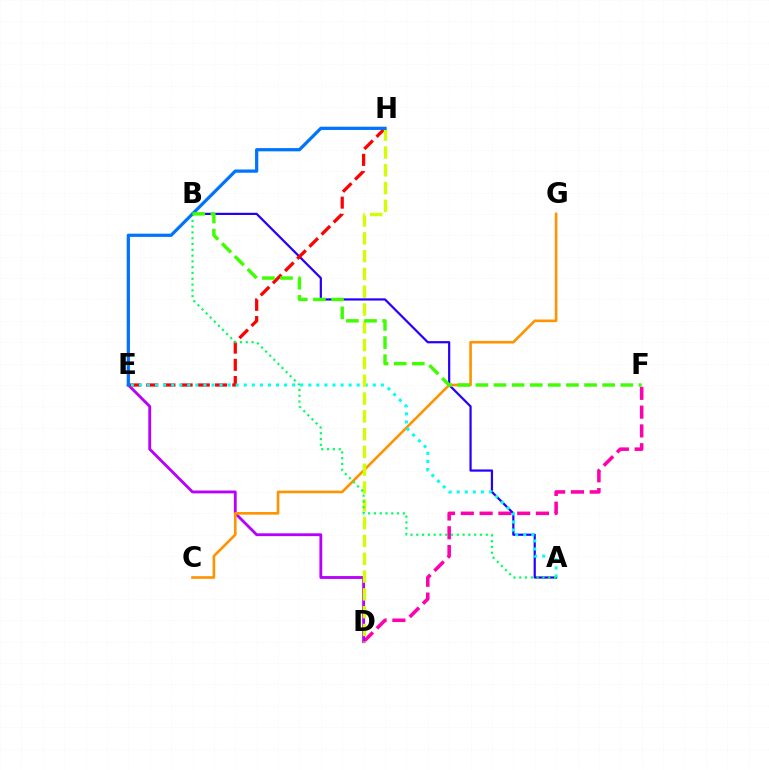{('D', 'F'): [{'color': '#ff00ac', 'line_style': 'dashed', 'thickness': 2.55}], ('D', 'E'): [{'color': '#b900ff', 'line_style': 'solid', 'thickness': 2.05}], ('A', 'B'): [{'color': '#2500ff', 'line_style': 'solid', 'thickness': 1.59}, {'color': '#00ff5c', 'line_style': 'dotted', 'thickness': 1.57}], ('E', 'H'): [{'color': '#ff0000', 'line_style': 'dashed', 'thickness': 2.34}, {'color': '#0074ff', 'line_style': 'solid', 'thickness': 2.33}], ('C', 'G'): [{'color': '#ff9400', 'line_style': 'solid', 'thickness': 1.9}], ('A', 'E'): [{'color': '#00fff6', 'line_style': 'dotted', 'thickness': 2.19}], ('D', 'H'): [{'color': '#d1ff00', 'line_style': 'dashed', 'thickness': 2.42}], ('B', 'F'): [{'color': '#3dff00', 'line_style': 'dashed', 'thickness': 2.46}]}